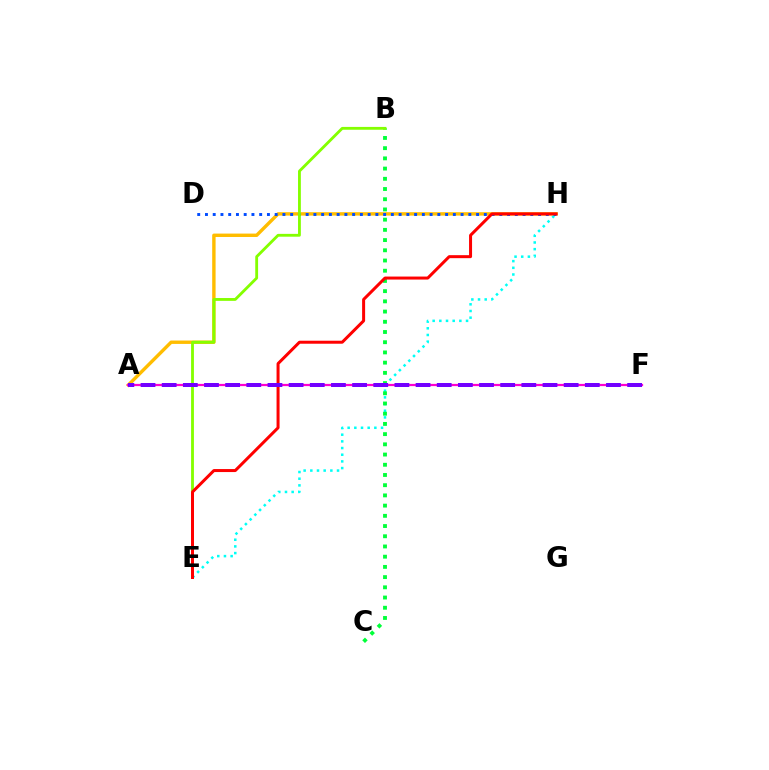{('A', 'H'): [{'color': '#ffbd00', 'line_style': 'solid', 'thickness': 2.45}], ('E', 'H'): [{'color': '#00fff6', 'line_style': 'dotted', 'thickness': 1.81}, {'color': '#ff0000', 'line_style': 'solid', 'thickness': 2.16}], ('B', 'C'): [{'color': '#00ff39', 'line_style': 'dotted', 'thickness': 2.77}], ('D', 'H'): [{'color': '#004bff', 'line_style': 'dotted', 'thickness': 2.1}], ('B', 'E'): [{'color': '#84ff00', 'line_style': 'solid', 'thickness': 2.04}], ('A', 'F'): [{'color': '#ff00cf', 'line_style': 'solid', 'thickness': 1.61}, {'color': '#7200ff', 'line_style': 'dashed', 'thickness': 2.87}]}